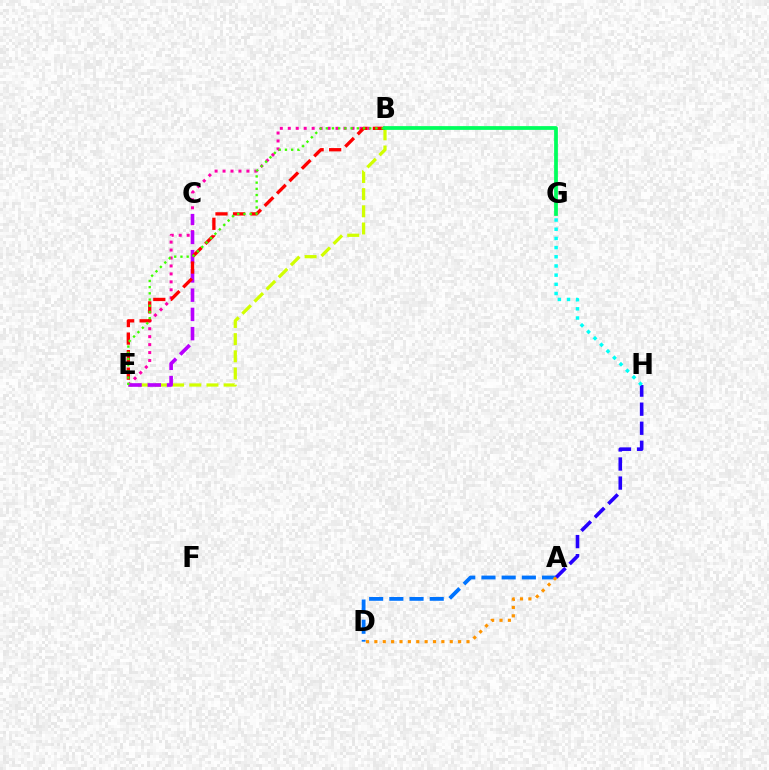{('A', 'D'): [{'color': '#0074ff', 'line_style': 'dashed', 'thickness': 2.74}, {'color': '#ff9400', 'line_style': 'dotted', 'thickness': 2.28}], ('B', 'E'): [{'color': '#ff00ac', 'line_style': 'dotted', 'thickness': 2.16}, {'color': '#d1ff00', 'line_style': 'dashed', 'thickness': 2.33}, {'color': '#ff0000', 'line_style': 'dashed', 'thickness': 2.38}, {'color': '#3dff00', 'line_style': 'dotted', 'thickness': 1.69}], ('A', 'H'): [{'color': '#2500ff', 'line_style': 'dashed', 'thickness': 2.59}], ('G', 'H'): [{'color': '#00fff6', 'line_style': 'dotted', 'thickness': 2.49}], ('C', 'E'): [{'color': '#b900ff', 'line_style': 'dashed', 'thickness': 2.62}], ('B', 'G'): [{'color': '#00ff5c', 'line_style': 'solid', 'thickness': 2.7}]}